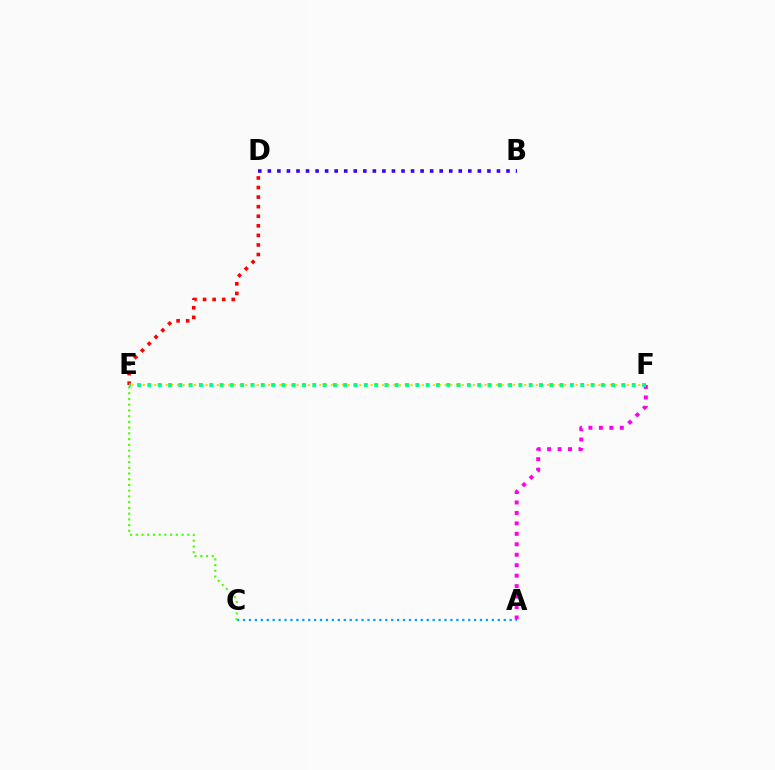{('E', 'F'): [{'color': '#ffd500', 'line_style': 'dotted', 'thickness': 1.55}, {'color': '#00ff86', 'line_style': 'dotted', 'thickness': 2.8}], ('B', 'D'): [{'color': '#3700ff', 'line_style': 'dotted', 'thickness': 2.59}], ('A', 'C'): [{'color': '#009eff', 'line_style': 'dotted', 'thickness': 1.61}], ('C', 'E'): [{'color': '#4fff00', 'line_style': 'dotted', 'thickness': 1.56}], ('D', 'E'): [{'color': '#ff0000', 'line_style': 'dotted', 'thickness': 2.6}], ('A', 'F'): [{'color': '#ff00ed', 'line_style': 'dotted', 'thickness': 2.84}]}